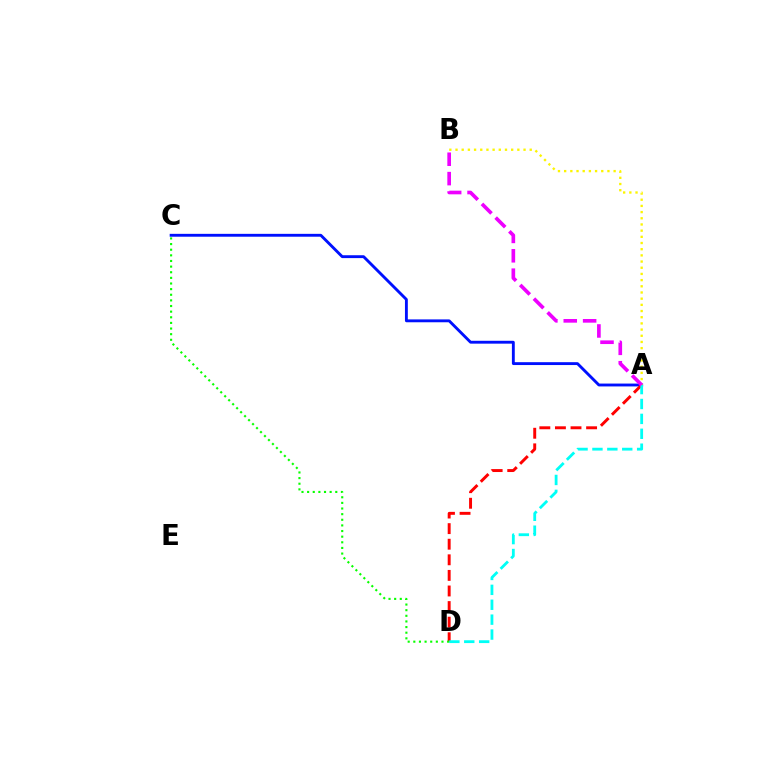{('A', 'C'): [{'color': '#0010ff', 'line_style': 'solid', 'thickness': 2.06}], ('A', 'B'): [{'color': '#fcf500', 'line_style': 'dotted', 'thickness': 1.68}, {'color': '#ee00ff', 'line_style': 'dashed', 'thickness': 2.63}], ('A', 'D'): [{'color': '#ff0000', 'line_style': 'dashed', 'thickness': 2.12}, {'color': '#00fff6', 'line_style': 'dashed', 'thickness': 2.02}], ('C', 'D'): [{'color': '#08ff00', 'line_style': 'dotted', 'thickness': 1.53}]}